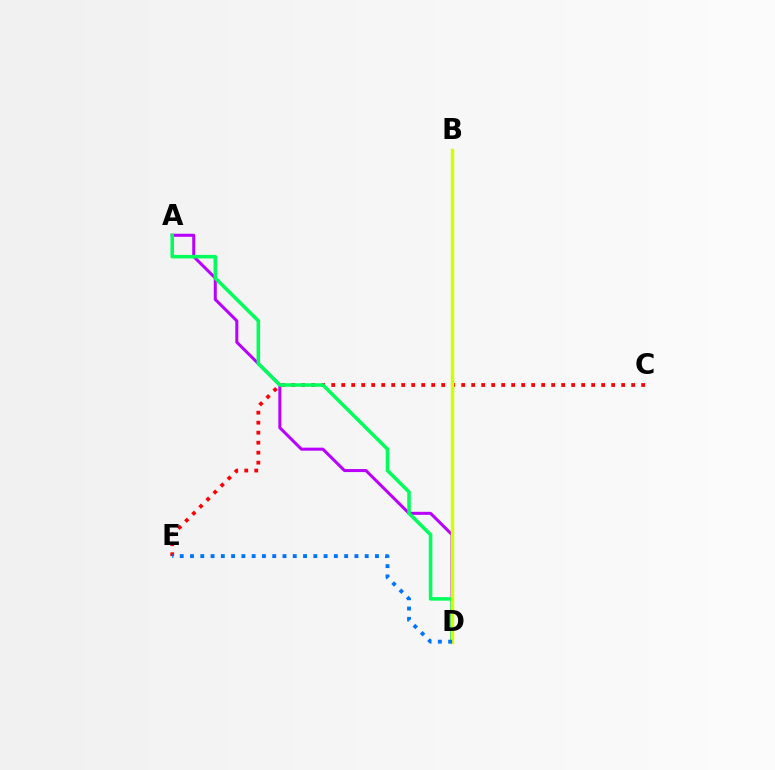{('A', 'D'): [{'color': '#b900ff', 'line_style': 'solid', 'thickness': 2.18}, {'color': '#00ff5c', 'line_style': 'solid', 'thickness': 2.55}], ('C', 'E'): [{'color': '#ff0000', 'line_style': 'dotted', 'thickness': 2.72}], ('B', 'D'): [{'color': '#d1ff00', 'line_style': 'solid', 'thickness': 2.47}], ('D', 'E'): [{'color': '#0074ff', 'line_style': 'dotted', 'thickness': 2.79}]}